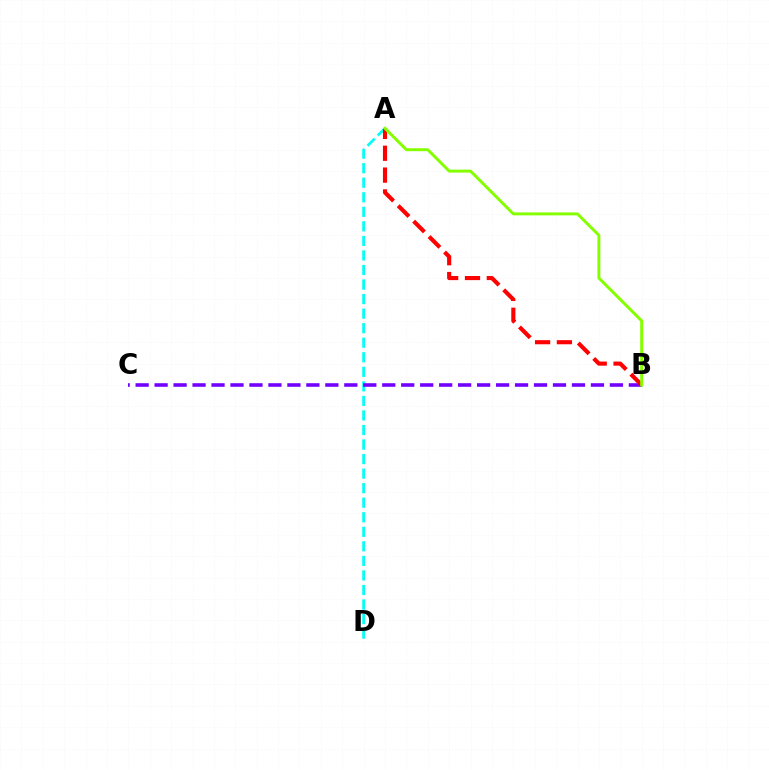{('A', 'D'): [{'color': '#00fff6', 'line_style': 'dashed', 'thickness': 1.98}], ('B', 'C'): [{'color': '#7200ff', 'line_style': 'dashed', 'thickness': 2.58}], ('A', 'B'): [{'color': '#ff0000', 'line_style': 'dashed', 'thickness': 2.97}, {'color': '#84ff00', 'line_style': 'solid', 'thickness': 2.13}]}